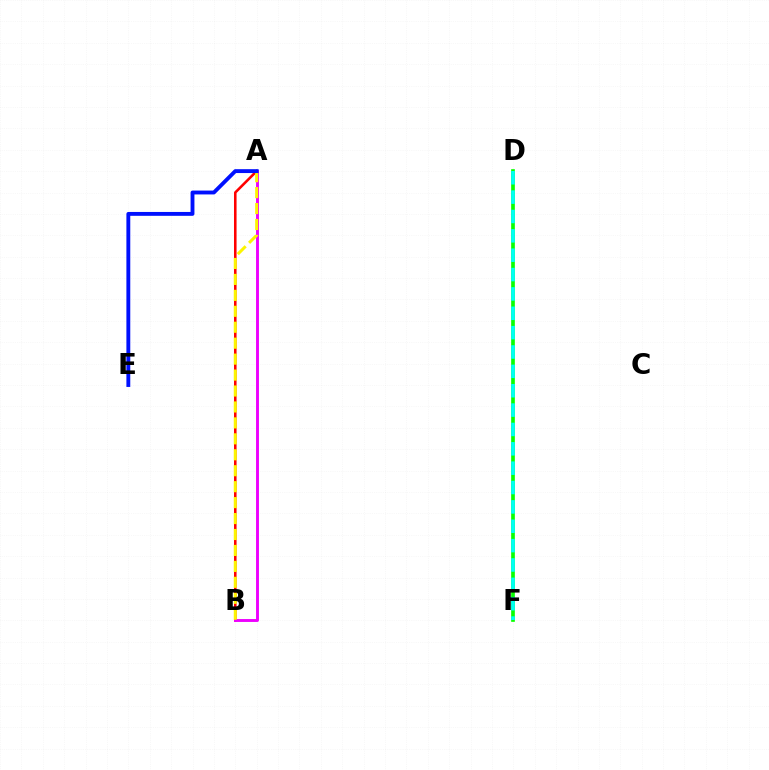{('A', 'B'): [{'color': '#ff0000', 'line_style': 'solid', 'thickness': 1.85}, {'color': '#ee00ff', 'line_style': 'solid', 'thickness': 2.09}, {'color': '#fcf500', 'line_style': 'dashed', 'thickness': 2.17}], ('D', 'F'): [{'color': '#08ff00', 'line_style': 'solid', 'thickness': 2.65}, {'color': '#00fff6', 'line_style': 'dashed', 'thickness': 2.63}], ('A', 'E'): [{'color': '#0010ff', 'line_style': 'solid', 'thickness': 2.79}]}